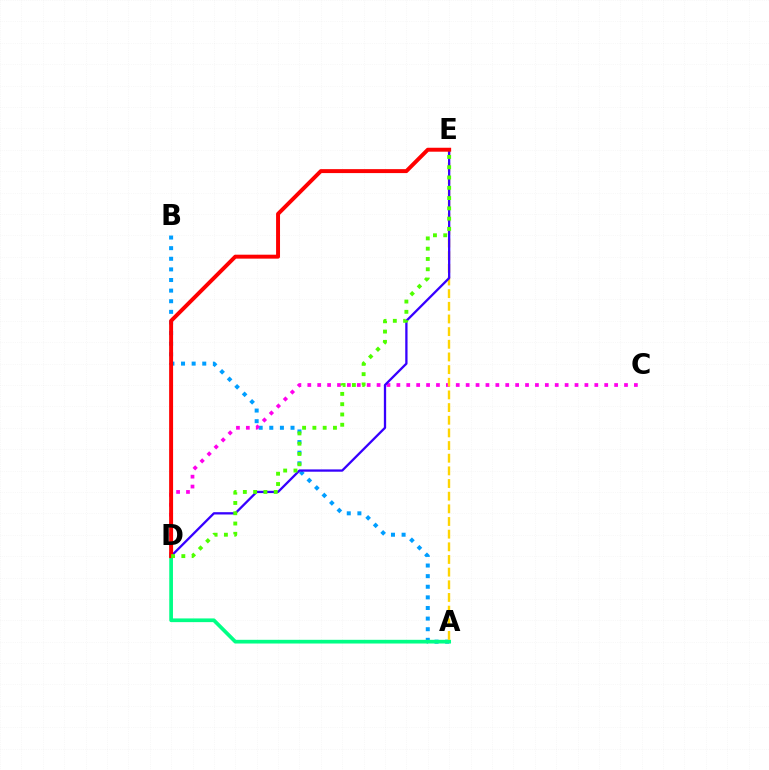{('A', 'B'): [{'color': '#009eff', 'line_style': 'dotted', 'thickness': 2.88}], ('C', 'D'): [{'color': '#ff00ed', 'line_style': 'dotted', 'thickness': 2.69}], ('A', 'D'): [{'color': '#00ff86', 'line_style': 'solid', 'thickness': 2.67}], ('A', 'E'): [{'color': '#ffd500', 'line_style': 'dashed', 'thickness': 1.72}], ('D', 'E'): [{'color': '#3700ff', 'line_style': 'solid', 'thickness': 1.65}, {'color': '#ff0000', 'line_style': 'solid', 'thickness': 2.84}, {'color': '#4fff00', 'line_style': 'dotted', 'thickness': 2.79}]}